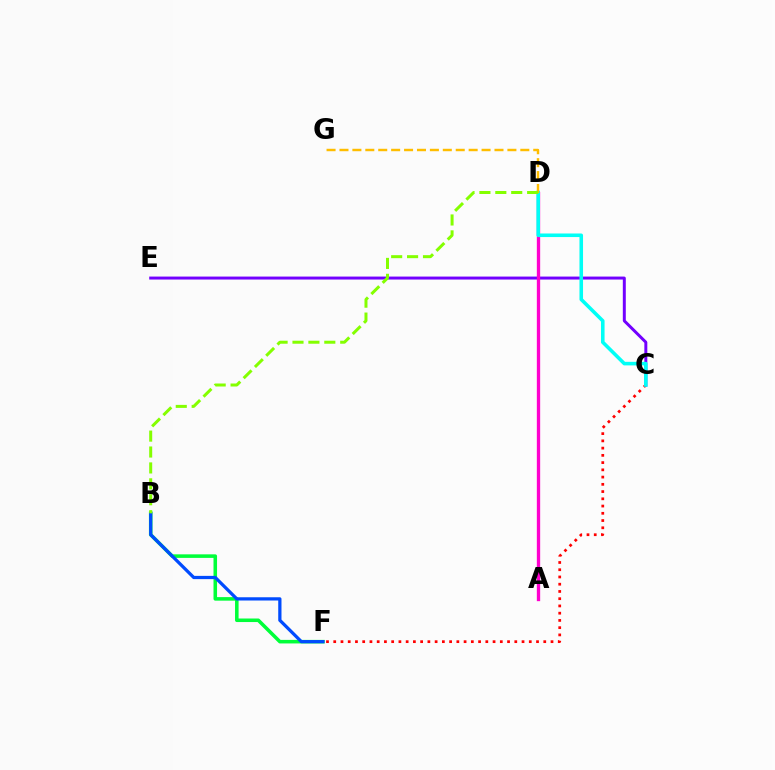{('B', 'F'): [{'color': '#00ff39', 'line_style': 'solid', 'thickness': 2.56}, {'color': '#004bff', 'line_style': 'solid', 'thickness': 2.34}], ('C', 'F'): [{'color': '#ff0000', 'line_style': 'dotted', 'thickness': 1.97}], ('C', 'E'): [{'color': '#7200ff', 'line_style': 'solid', 'thickness': 2.14}], ('A', 'D'): [{'color': '#ff00cf', 'line_style': 'solid', 'thickness': 2.4}], ('C', 'D'): [{'color': '#00fff6', 'line_style': 'solid', 'thickness': 2.57}], ('D', 'G'): [{'color': '#ffbd00', 'line_style': 'dashed', 'thickness': 1.75}], ('B', 'D'): [{'color': '#84ff00', 'line_style': 'dashed', 'thickness': 2.16}]}